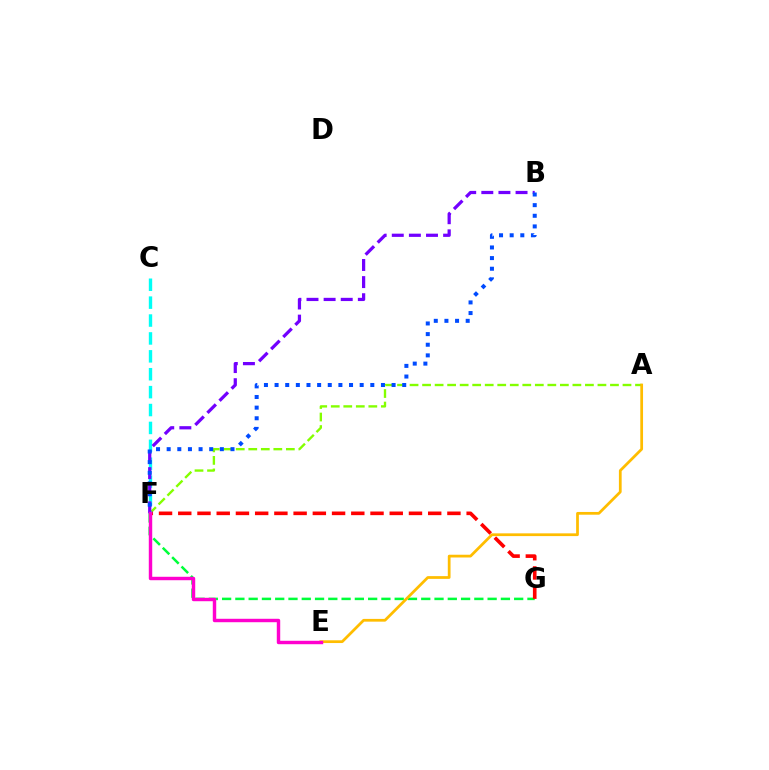{('A', 'F'): [{'color': '#84ff00', 'line_style': 'dashed', 'thickness': 1.7}], ('F', 'G'): [{'color': '#00ff39', 'line_style': 'dashed', 'thickness': 1.8}, {'color': '#ff0000', 'line_style': 'dashed', 'thickness': 2.61}], ('A', 'E'): [{'color': '#ffbd00', 'line_style': 'solid', 'thickness': 1.98}], ('C', 'F'): [{'color': '#00fff6', 'line_style': 'dashed', 'thickness': 2.43}], ('B', 'F'): [{'color': '#7200ff', 'line_style': 'dashed', 'thickness': 2.32}, {'color': '#004bff', 'line_style': 'dotted', 'thickness': 2.89}], ('E', 'F'): [{'color': '#ff00cf', 'line_style': 'solid', 'thickness': 2.47}]}